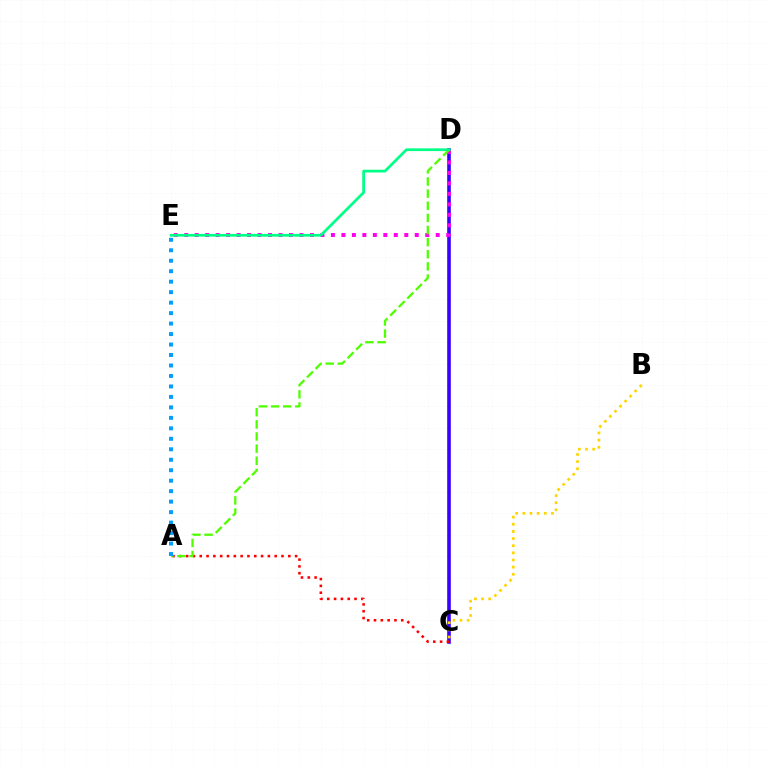{('C', 'D'): [{'color': '#3700ff', 'line_style': 'solid', 'thickness': 2.59}], ('B', 'C'): [{'color': '#ffd500', 'line_style': 'dotted', 'thickness': 1.94}], ('A', 'C'): [{'color': '#ff0000', 'line_style': 'dotted', 'thickness': 1.85}], ('D', 'E'): [{'color': '#ff00ed', 'line_style': 'dotted', 'thickness': 2.85}, {'color': '#00ff86', 'line_style': 'solid', 'thickness': 1.97}], ('A', 'D'): [{'color': '#4fff00', 'line_style': 'dashed', 'thickness': 1.65}], ('A', 'E'): [{'color': '#009eff', 'line_style': 'dotted', 'thickness': 2.85}]}